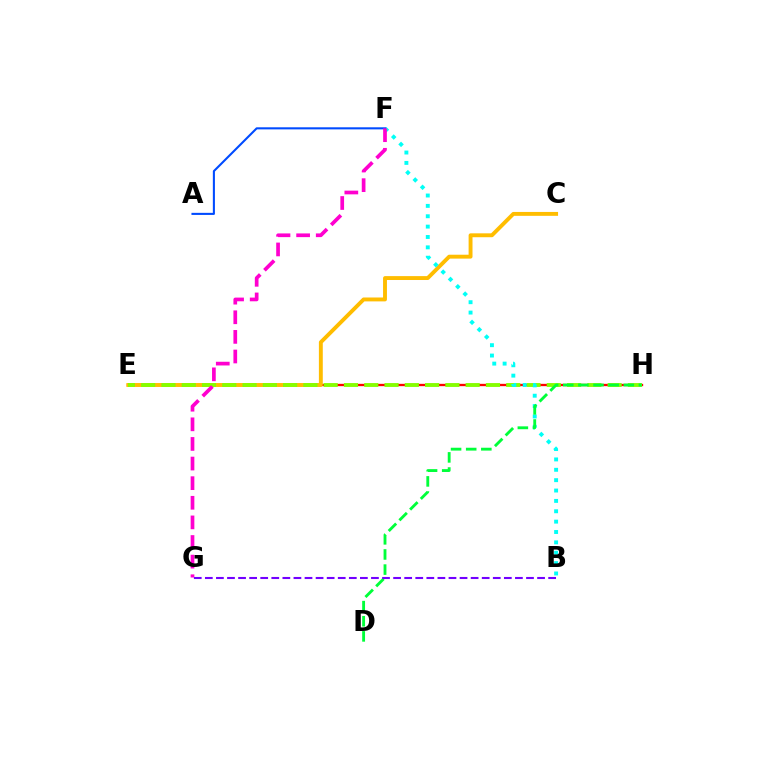{('E', 'H'): [{'color': '#ff0000', 'line_style': 'solid', 'thickness': 1.67}, {'color': '#84ff00', 'line_style': 'dashed', 'thickness': 2.76}], ('C', 'E'): [{'color': '#ffbd00', 'line_style': 'solid', 'thickness': 2.8}], ('B', 'F'): [{'color': '#00fff6', 'line_style': 'dotted', 'thickness': 2.82}], ('D', 'H'): [{'color': '#00ff39', 'line_style': 'dashed', 'thickness': 2.06}], ('A', 'F'): [{'color': '#004bff', 'line_style': 'solid', 'thickness': 1.5}], ('F', 'G'): [{'color': '#ff00cf', 'line_style': 'dashed', 'thickness': 2.66}], ('B', 'G'): [{'color': '#7200ff', 'line_style': 'dashed', 'thickness': 1.5}]}